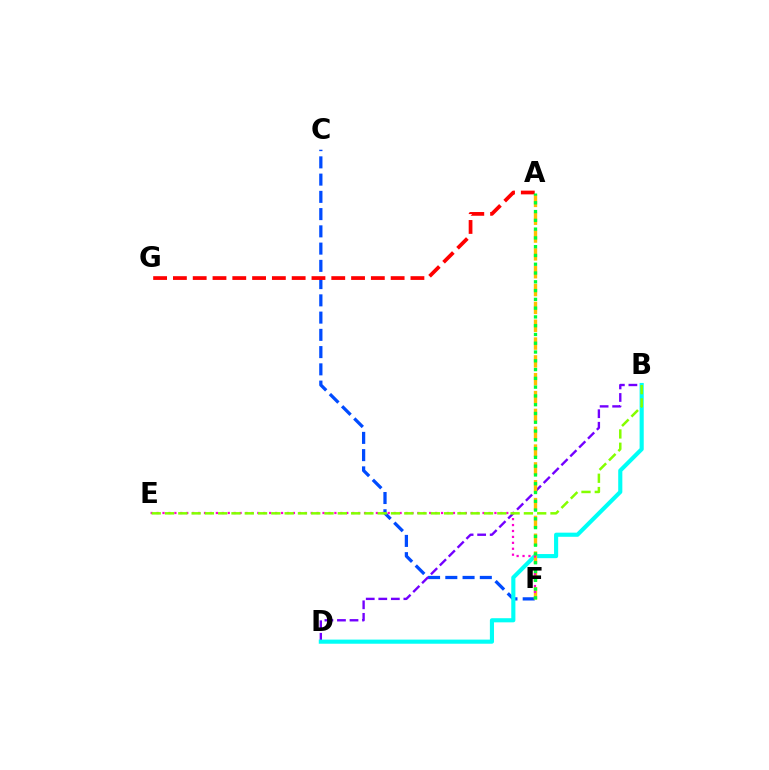{('C', 'F'): [{'color': '#004bff', 'line_style': 'dashed', 'thickness': 2.34}], ('B', 'D'): [{'color': '#7200ff', 'line_style': 'dashed', 'thickness': 1.7}, {'color': '#00fff6', 'line_style': 'solid', 'thickness': 2.97}], ('A', 'F'): [{'color': '#ffbd00', 'line_style': 'dashed', 'thickness': 2.42}, {'color': '#00ff39', 'line_style': 'dotted', 'thickness': 2.39}], ('A', 'G'): [{'color': '#ff0000', 'line_style': 'dashed', 'thickness': 2.69}], ('E', 'F'): [{'color': '#ff00cf', 'line_style': 'dotted', 'thickness': 1.61}], ('B', 'E'): [{'color': '#84ff00', 'line_style': 'dashed', 'thickness': 1.81}]}